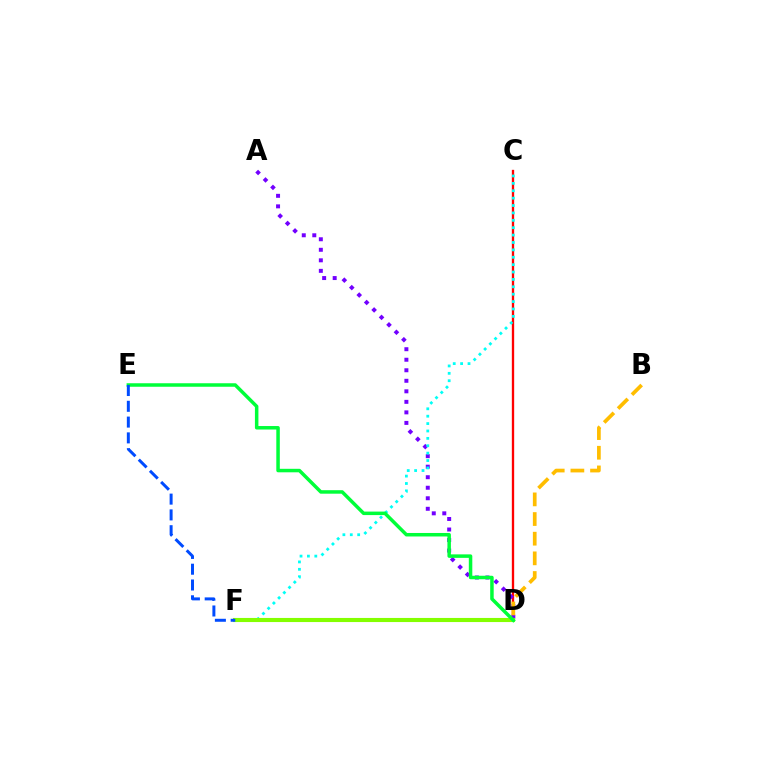{('D', 'F'): [{'color': '#ff00cf', 'line_style': 'dotted', 'thickness': 2.01}, {'color': '#84ff00', 'line_style': 'solid', 'thickness': 2.96}], ('C', 'D'): [{'color': '#ff0000', 'line_style': 'solid', 'thickness': 1.67}], ('A', 'D'): [{'color': '#7200ff', 'line_style': 'dotted', 'thickness': 2.86}], ('C', 'F'): [{'color': '#00fff6', 'line_style': 'dotted', 'thickness': 2.01}], ('D', 'E'): [{'color': '#00ff39', 'line_style': 'solid', 'thickness': 2.52}], ('E', 'F'): [{'color': '#004bff', 'line_style': 'dashed', 'thickness': 2.15}], ('B', 'D'): [{'color': '#ffbd00', 'line_style': 'dashed', 'thickness': 2.67}]}